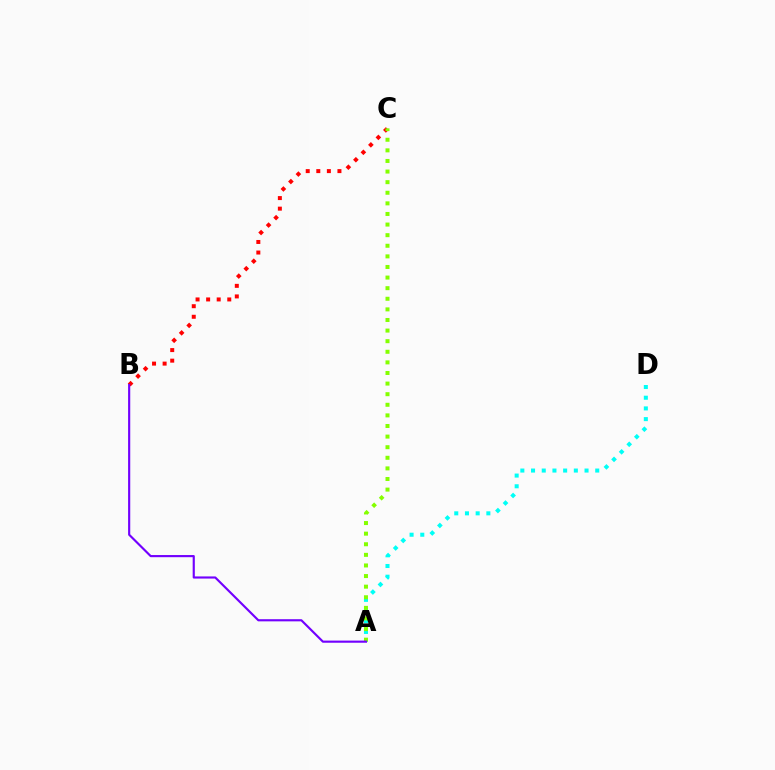{('B', 'C'): [{'color': '#ff0000', 'line_style': 'dotted', 'thickness': 2.87}], ('A', 'D'): [{'color': '#00fff6', 'line_style': 'dotted', 'thickness': 2.91}], ('A', 'C'): [{'color': '#84ff00', 'line_style': 'dotted', 'thickness': 2.88}], ('A', 'B'): [{'color': '#7200ff', 'line_style': 'solid', 'thickness': 1.55}]}